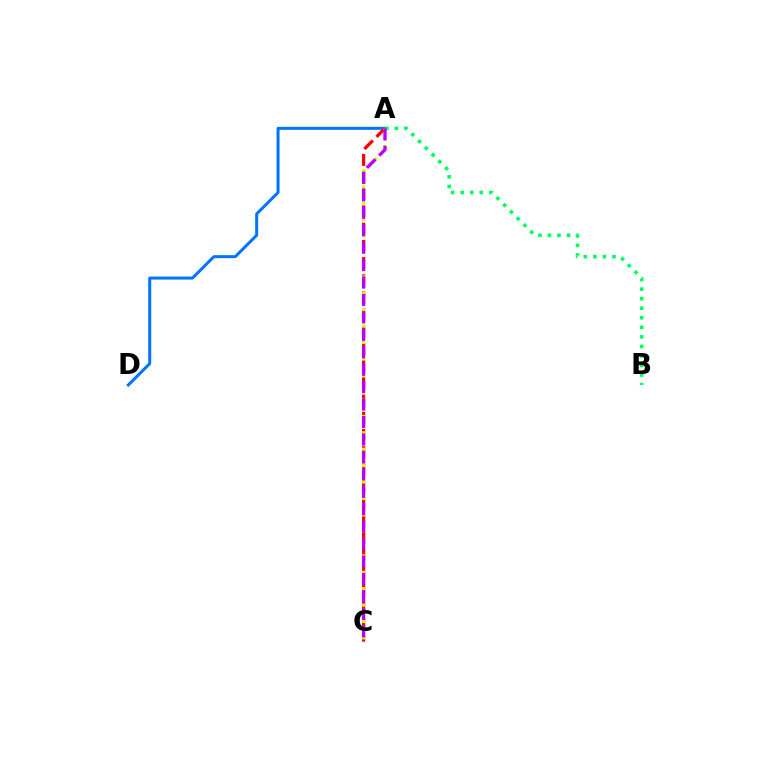{('A', 'D'): [{'color': '#0074ff', 'line_style': 'solid', 'thickness': 2.16}], ('A', 'C'): [{'color': '#ff0000', 'line_style': 'dashed', 'thickness': 2.34}, {'color': '#d1ff00', 'line_style': 'dotted', 'thickness': 2.23}, {'color': '#b900ff', 'line_style': 'dashed', 'thickness': 2.37}], ('A', 'B'): [{'color': '#00ff5c', 'line_style': 'dotted', 'thickness': 2.59}]}